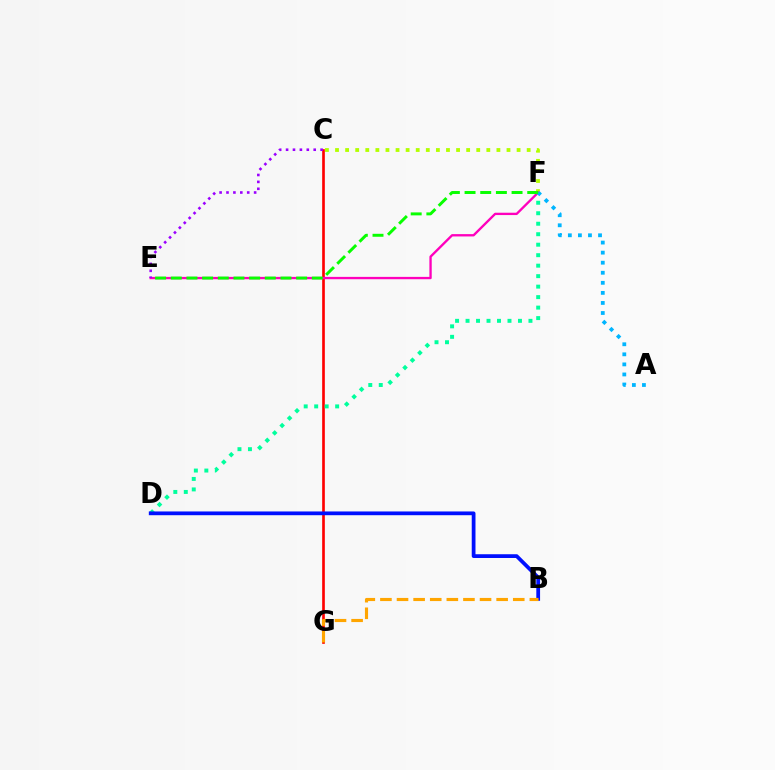{('C', 'F'): [{'color': '#b3ff00', 'line_style': 'dotted', 'thickness': 2.74}], ('C', 'G'): [{'color': '#ff0000', 'line_style': 'solid', 'thickness': 1.91}], ('E', 'F'): [{'color': '#ff00bd', 'line_style': 'solid', 'thickness': 1.68}, {'color': '#08ff00', 'line_style': 'dashed', 'thickness': 2.13}], ('D', 'F'): [{'color': '#00ff9d', 'line_style': 'dotted', 'thickness': 2.85}], ('A', 'F'): [{'color': '#00b5ff', 'line_style': 'dotted', 'thickness': 2.73}], ('B', 'D'): [{'color': '#0010ff', 'line_style': 'solid', 'thickness': 2.7}], ('B', 'G'): [{'color': '#ffa500', 'line_style': 'dashed', 'thickness': 2.26}], ('C', 'E'): [{'color': '#9b00ff', 'line_style': 'dotted', 'thickness': 1.88}]}